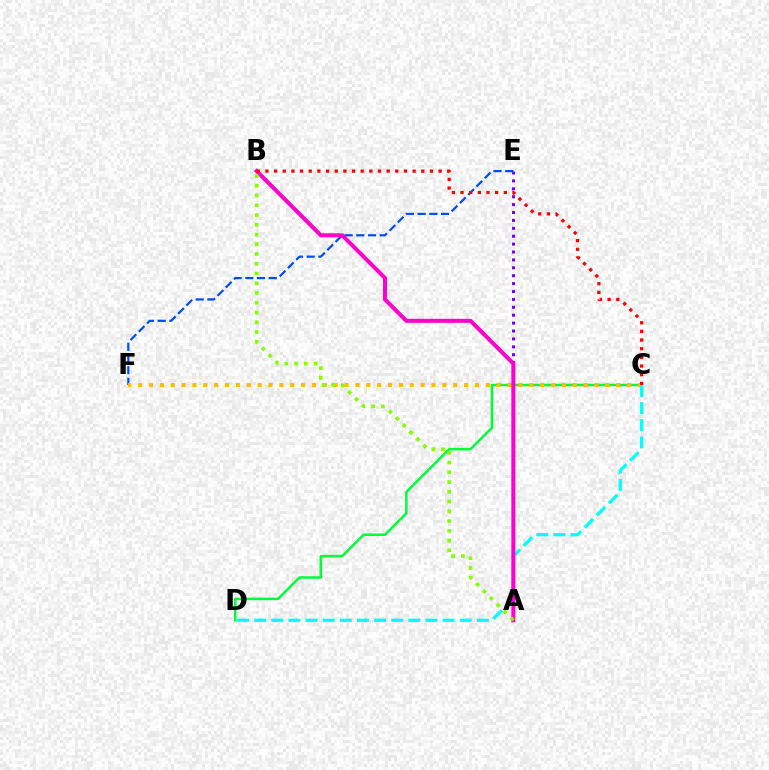{('A', 'E'): [{'color': '#7200ff', 'line_style': 'dotted', 'thickness': 2.15}], ('C', 'D'): [{'color': '#00ff39', 'line_style': 'solid', 'thickness': 1.81}, {'color': '#00fff6', 'line_style': 'dashed', 'thickness': 2.33}], ('E', 'F'): [{'color': '#004bff', 'line_style': 'dashed', 'thickness': 1.59}], ('C', 'F'): [{'color': '#ffbd00', 'line_style': 'dotted', 'thickness': 2.95}], ('A', 'B'): [{'color': '#ff00cf', 'line_style': 'solid', 'thickness': 2.88}, {'color': '#84ff00', 'line_style': 'dotted', 'thickness': 2.65}], ('B', 'C'): [{'color': '#ff0000', 'line_style': 'dotted', 'thickness': 2.35}]}